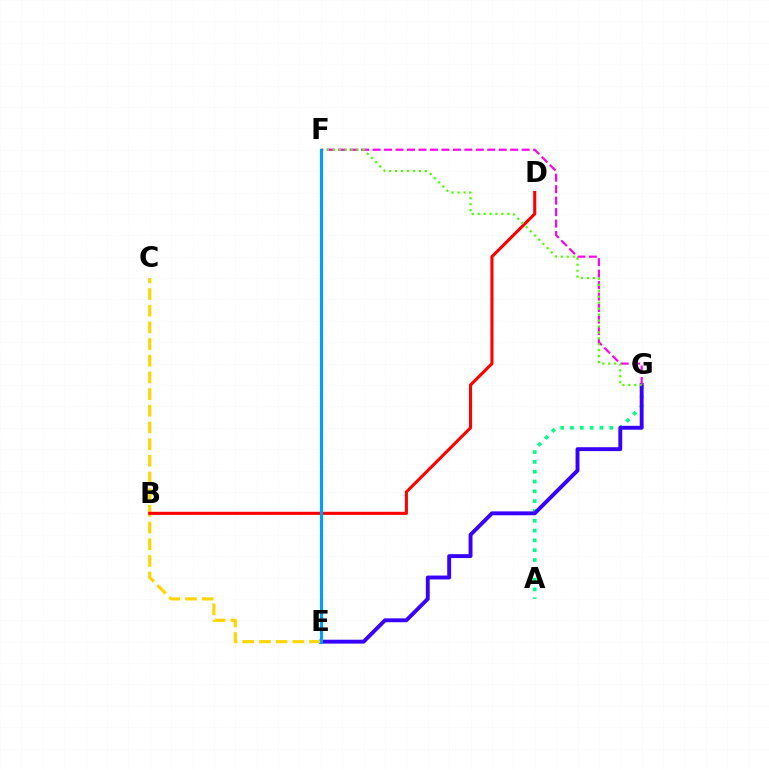{('A', 'G'): [{'color': '#00ff86', 'line_style': 'dotted', 'thickness': 2.66}], ('E', 'G'): [{'color': '#3700ff', 'line_style': 'solid', 'thickness': 2.8}], ('C', 'E'): [{'color': '#ffd500', 'line_style': 'dashed', 'thickness': 2.27}], ('F', 'G'): [{'color': '#ff00ed', 'line_style': 'dashed', 'thickness': 1.56}, {'color': '#4fff00', 'line_style': 'dotted', 'thickness': 1.61}], ('B', 'D'): [{'color': '#ff0000', 'line_style': 'solid', 'thickness': 2.22}], ('E', 'F'): [{'color': '#009eff', 'line_style': 'solid', 'thickness': 2.27}]}